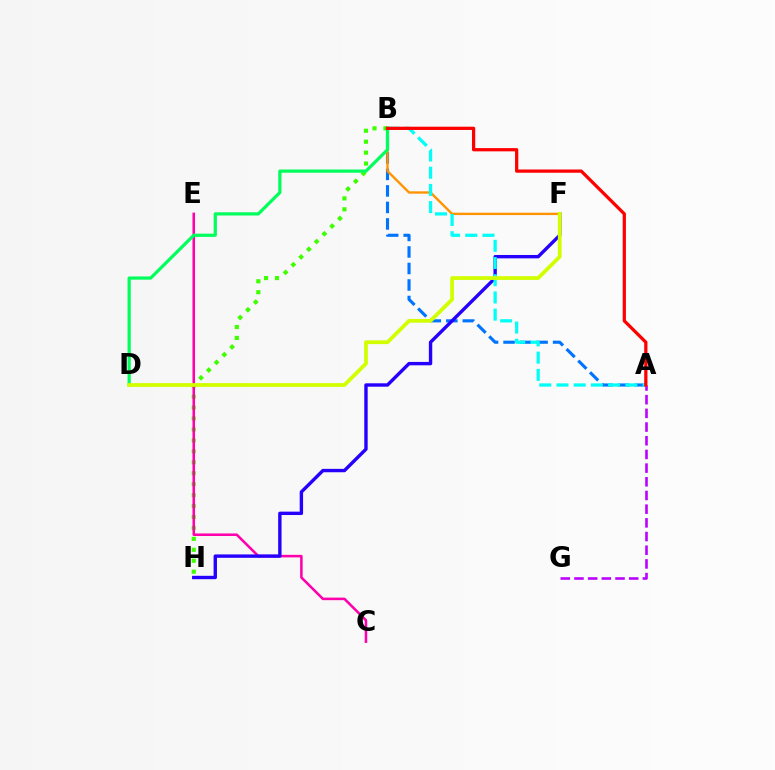{('A', 'B'): [{'color': '#0074ff', 'line_style': 'dashed', 'thickness': 2.24}, {'color': '#00fff6', 'line_style': 'dashed', 'thickness': 2.34}, {'color': '#ff0000', 'line_style': 'solid', 'thickness': 2.34}], ('B', 'H'): [{'color': '#3dff00', 'line_style': 'dotted', 'thickness': 2.97}], ('A', 'G'): [{'color': '#b900ff', 'line_style': 'dashed', 'thickness': 1.86}], ('C', 'E'): [{'color': '#ff00ac', 'line_style': 'solid', 'thickness': 1.84}], ('F', 'H'): [{'color': '#2500ff', 'line_style': 'solid', 'thickness': 2.44}], ('B', 'F'): [{'color': '#ff9400', 'line_style': 'solid', 'thickness': 1.7}], ('B', 'D'): [{'color': '#00ff5c', 'line_style': 'solid', 'thickness': 2.32}], ('D', 'F'): [{'color': '#d1ff00', 'line_style': 'solid', 'thickness': 2.71}]}